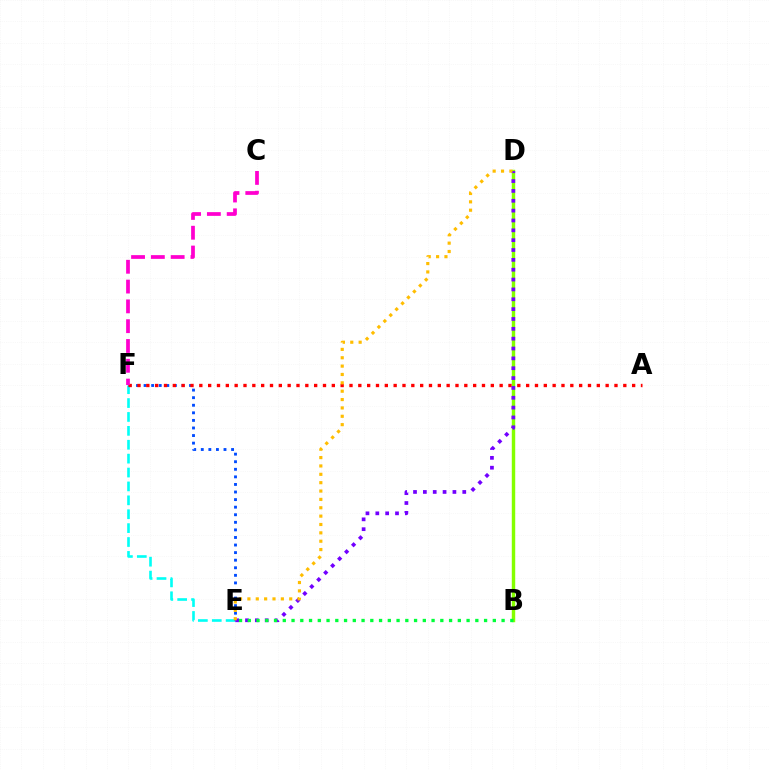{('E', 'F'): [{'color': '#00fff6', 'line_style': 'dashed', 'thickness': 1.89}, {'color': '#004bff', 'line_style': 'dotted', 'thickness': 2.06}], ('B', 'D'): [{'color': '#84ff00', 'line_style': 'solid', 'thickness': 2.47}], ('A', 'F'): [{'color': '#ff0000', 'line_style': 'dotted', 'thickness': 2.4}], ('C', 'F'): [{'color': '#ff00cf', 'line_style': 'dashed', 'thickness': 2.69}], ('D', 'E'): [{'color': '#7200ff', 'line_style': 'dotted', 'thickness': 2.68}, {'color': '#ffbd00', 'line_style': 'dotted', 'thickness': 2.27}], ('B', 'E'): [{'color': '#00ff39', 'line_style': 'dotted', 'thickness': 2.38}]}